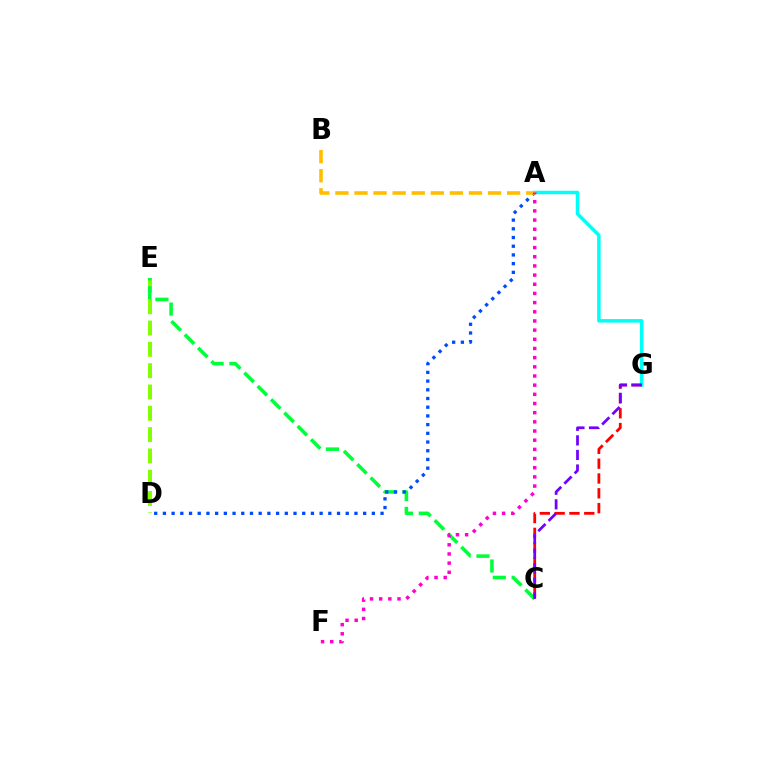{('D', 'E'): [{'color': '#84ff00', 'line_style': 'dashed', 'thickness': 2.89}], ('A', 'G'): [{'color': '#00fff6', 'line_style': 'solid', 'thickness': 2.52}], ('C', 'E'): [{'color': '#00ff39', 'line_style': 'dashed', 'thickness': 2.56}], ('C', 'G'): [{'color': '#ff0000', 'line_style': 'dashed', 'thickness': 2.01}, {'color': '#7200ff', 'line_style': 'dashed', 'thickness': 1.98}], ('A', 'D'): [{'color': '#004bff', 'line_style': 'dotted', 'thickness': 2.37}], ('A', 'B'): [{'color': '#ffbd00', 'line_style': 'dashed', 'thickness': 2.59}], ('A', 'F'): [{'color': '#ff00cf', 'line_style': 'dotted', 'thickness': 2.49}]}